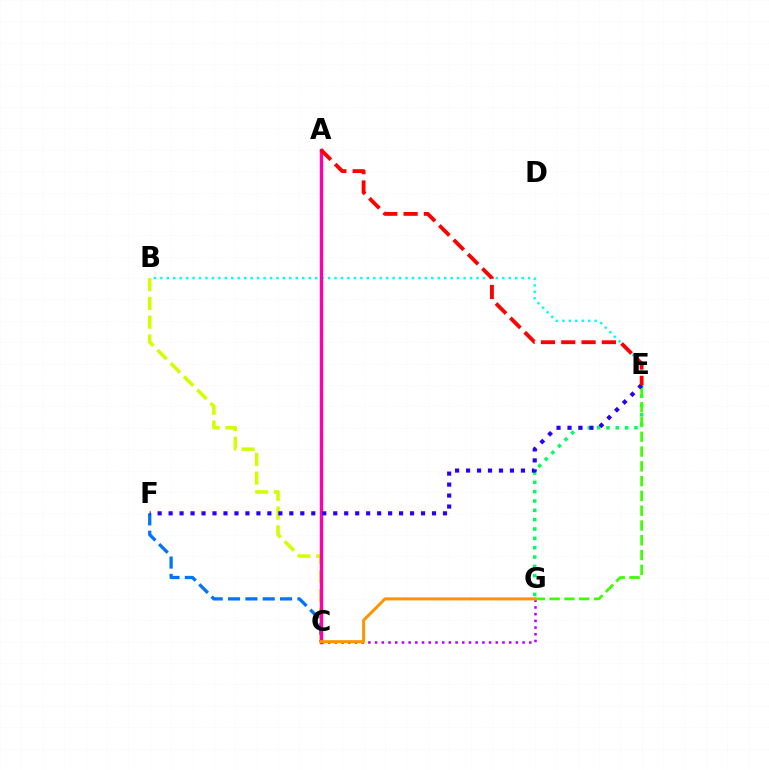{('C', 'G'): [{'color': '#b900ff', 'line_style': 'dotted', 'thickness': 1.82}, {'color': '#ff9400', 'line_style': 'solid', 'thickness': 2.17}], ('B', 'C'): [{'color': '#d1ff00', 'line_style': 'dashed', 'thickness': 2.55}], ('E', 'G'): [{'color': '#00ff5c', 'line_style': 'dotted', 'thickness': 2.54}, {'color': '#3dff00', 'line_style': 'dashed', 'thickness': 2.01}], ('B', 'E'): [{'color': '#00fff6', 'line_style': 'dotted', 'thickness': 1.75}], ('C', 'F'): [{'color': '#0074ff', 'line_style': 'dashed', 'thickness': 2.36}], ('A', 'C'): [{'color': '#ff00ac', 'line_style': 'solid', 'thickness': 2.46}], ('E', 'F'): [{'color': '#2500ff', 'line_style': 'dotted', 'thickness': 2.98}], ('A', 'E'): [{'color': '#ff0000', 'line_style': 'dashed', 'thickness': 2.76}]}